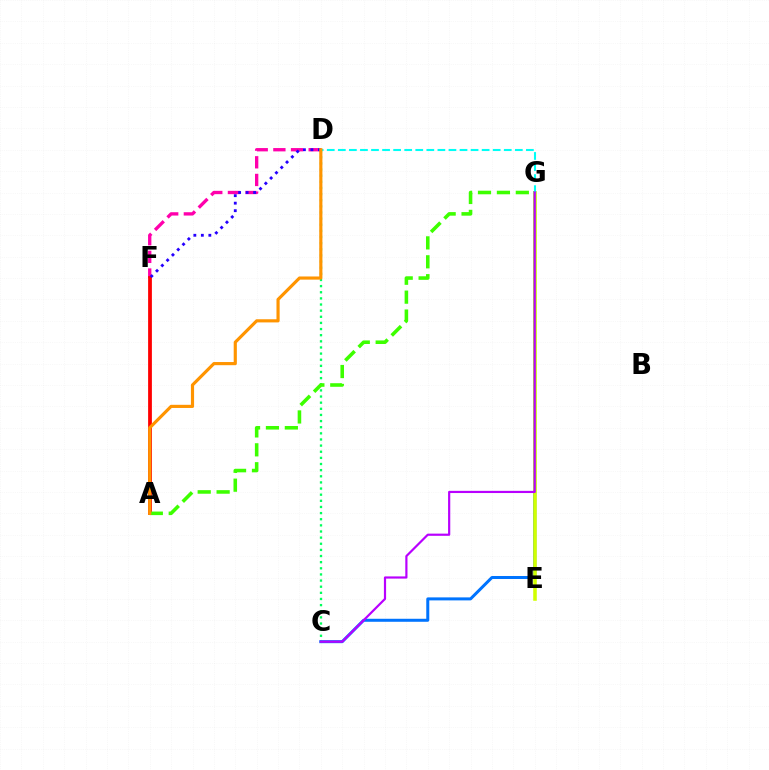{('C', 'D'): [{'color': '#00ff5c', 'line_style': 'dotted', 'thickness': 1.67}], ('D', 'F'): [{'color': '#ff00ac', 'line_style': 'dashed', 'thickness': 2.4}, {'color': '#2500ff', 'line_style': 'dotted', 'thickness': 2.04}], ('A', 'F'): [{'color': '#ff0000', 'line_style': 'solid', 'thickness': 2.72}], ('C', 'G'): [{'color': '#0074ff', 'line_style': 'solid', 'thickness': 2.17}, {'color': '#b900ff', 'line_style': 'solid', 'thickness': 1.58}], ('A', 'G'): [{'color': '#3dff00', 'line_style': 'dashed', 'thickness': 2.57}], ('E', 'G'): [{'color': '#d1ff00', 'line_style': 'solid', 'thickness': 2.56}], ('D', 'G'): [{'color': '#00fff6', 'line_style': 'dashed', 'thickness': 1.5}], ('A', 'D'): [{'color': '#ff9400', 'line_style': 'solid', 'thickness': 2.27}]}